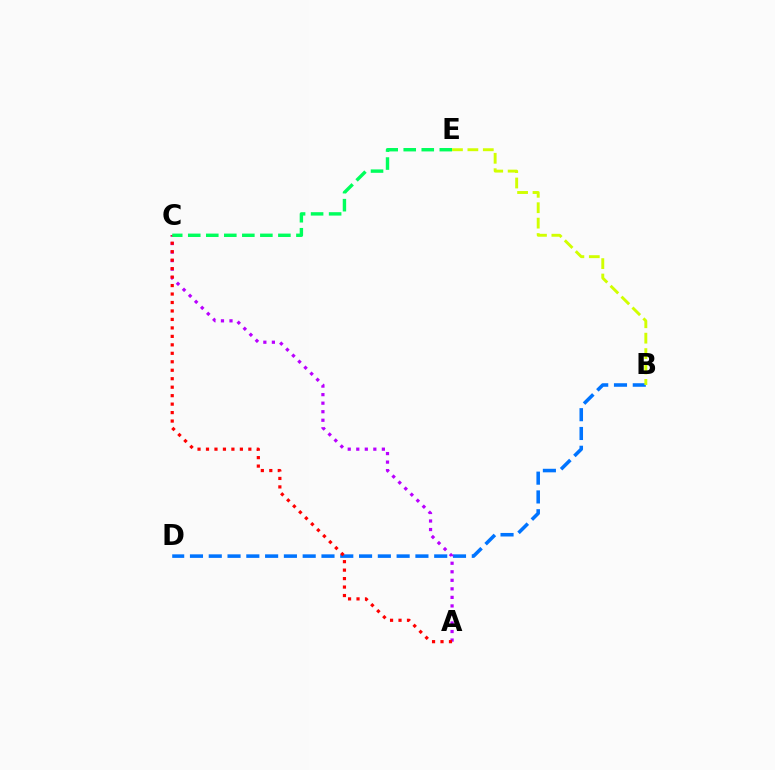{('B', 'D'): [{'color': '#0074ff', 'line_style': 'dashed', 'thickness': 2.55}], ('A', 'C'): [{'color': '#b900ff', 'line_style': 'dotted', 'thickness': 2.32}, {'color': '#ff0000', 'line_style': 'dotted', 'thickness': 2.3}], ('C', 'E'): [{'color': '#00ff5c', 'line_style': 'dashed', 'thickness': 2.45}], ('B', 'E'): [{'color': '#d1ff00', 'line_style': 'dashed', 'thickness': 2.09}]}